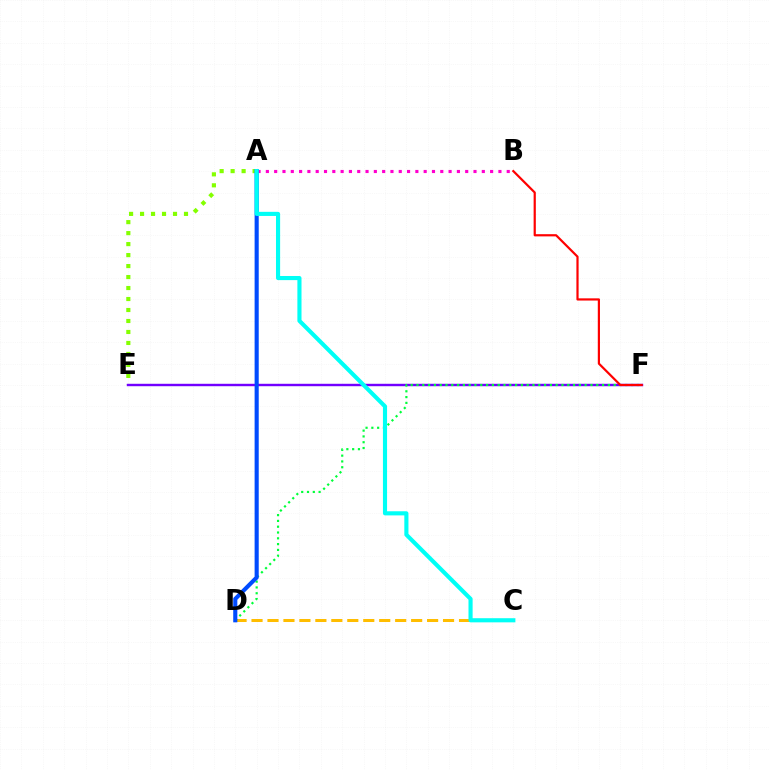{('A', 'E'): [{'color': '#84ff00', 'line_style': 'dotted', 'thickness': 2.98}], ('C', 'D'): [{'color': '#ffbd00', 'line_style': 'dashed', 'thickness': 2.17}], ('E', 'F'): [{'color': '#7200ff', 'line_style': 'solid', 'thickness': 1.75}], ('D', 'F'): [{'color': '#00ff39', 'line_style': 'dotted', 'thickness': 1.58}], ('A', 'B'): [{'color': '#ff00cf', 'line_style': 'dotted', 'thickness': 2.26}], ('A', 'D'): [{'color': '#004bff', 'line_style': 'solid', 'thickness': 2.96}], ('A', 'C'): [{'color': '#00fff6', 'line_style': 'solid', 'thickness': 2.97}], ('B', 'F'): [{'color': '#ff0000', 'line_style': 'solid', 'thickness': 1.59}]}